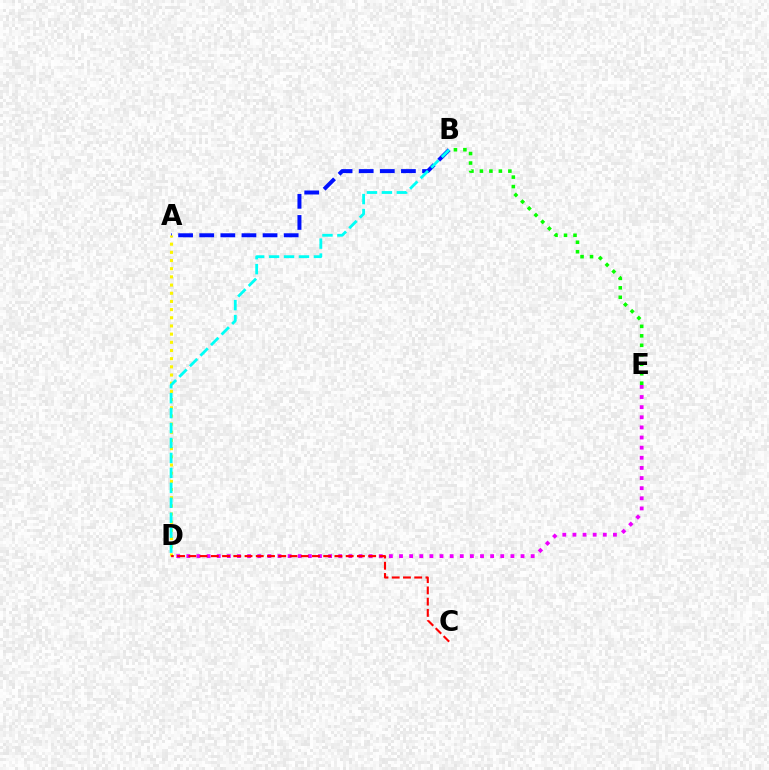{('A', 'B'): [{'color': '#0010ff', 'line_style': 'dashed', 'thickness': 2.87}], ('D', 'E'): [{'color': '#ee00ff', 'line_style': 'dotted', 'thickness': 2.75}], ('A', 'D'): [{'color': '#fcf500', 'line_style': 'dotted', 'thickness': 2.22}], ('B', 'D'): [{'color': '#00fff6', 'line_style': 'dashed', 'thickness': 2.03}], ('B', 'E'): [{'color': '#08ff00', 'line_style': 'dotted', 'thickness': 2.57}], ('C', 'D'): [{'color': '#ff0000', 'line_style': 'dashed', 'thickness': 1.53}]}